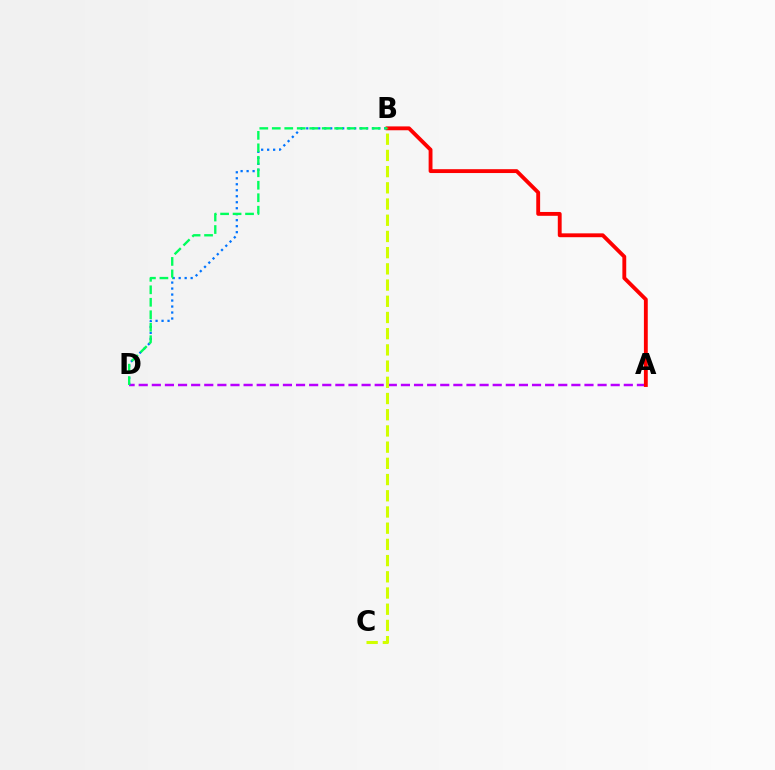{('A', 'D'): [{'color': '#b900ff', 'line_style': 'dashed', 'thickness': 1.78}], ('B', 'D'): [{'color': '#0074ff', 'line_style': 'dotted', 'thickness': 1.63}, {'color': '#00ff5c', 'line_style': 'dashed', 'thickness': 1.69}], ('A', 'B'): [{'color': '#ff0000', 'line_style': 'solid', 'thickness': 2.78}], ('B', 'C'): [{'color': '#d1ff00', 'line_style': 'dashed', 'thickness': 2.2}]}